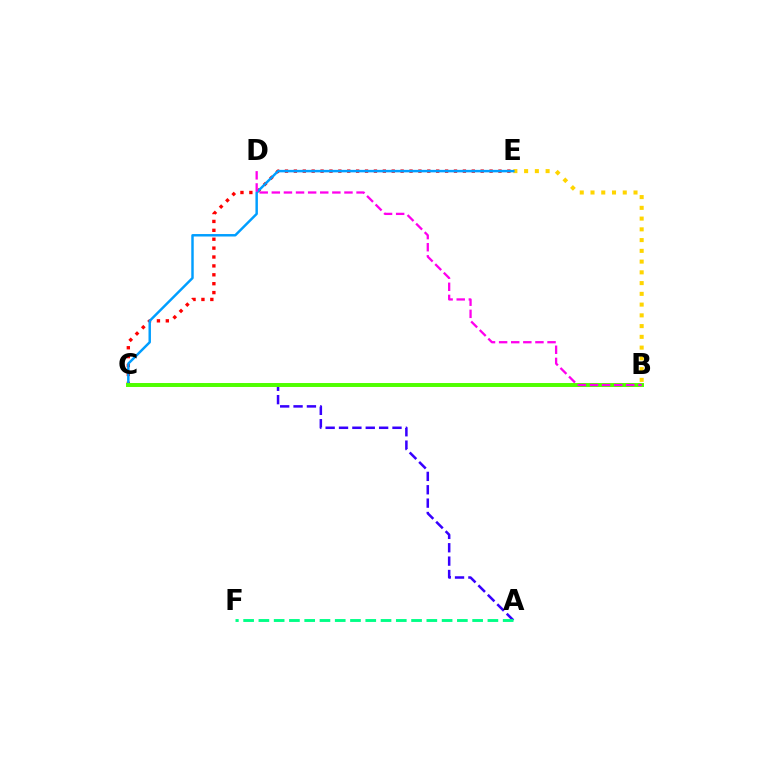{('C', 'E'): [{'color': '#ff0000', 'line_style': 'dotted', 'thickness': 2.42}, {'color': '#009eff', 'line_style': 'solid', 'thickness': 1.77}], ('A', 'C'): [{'color': '#3700ff', 'line_style': 'dashed', 'thickness': 1.82}], ('B', 'E'): [{'color': '#ffd500', 'line_style': 'dotted', 'thickness': 2.92}], ('B', 'C'): [{'color': '#4fff00', 'line_style': 'solid', 'thickness': 2.84}], ('B', 'D'): [{'color': '#ff00ed', 'line_style': 'dashed', 'thickness': 1.64}], ('A', 'F'): [{'color': '#00ff86', 'line_style': 'dashed', 'thickness': 2.07}]}